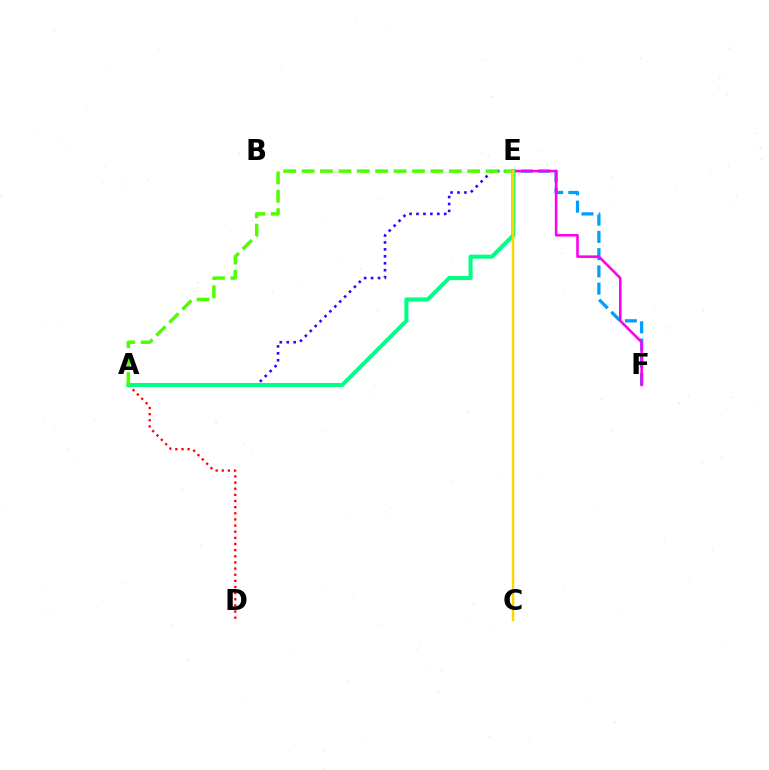{('A', 'D'): [{'color': '#ff0000', 'line_style': 'dotted', 'thickness': 1.67}], ('E', 'F'): [{'color': '#009eff', 'line_style': 'dashed', 'thickness': 2.34}, {'color': '#ff00ed', 'line_style': 'solid', 'thickness': 1.86}], ('A', 'E'): [{'color': '#3700ff', 'line_style': 'dotted', 'thickness': 1.88}, {'color': '#00ff86', 'line_style': 'solid', 'thickness': 2.91}, {'color': '#4fff00', 'line_style': 'dashed', 'thickness': 2.5}], ('C', 'E'): [{'color': '#ffd500', 'line_style': 'solid', 'thickness': 1.76}]}